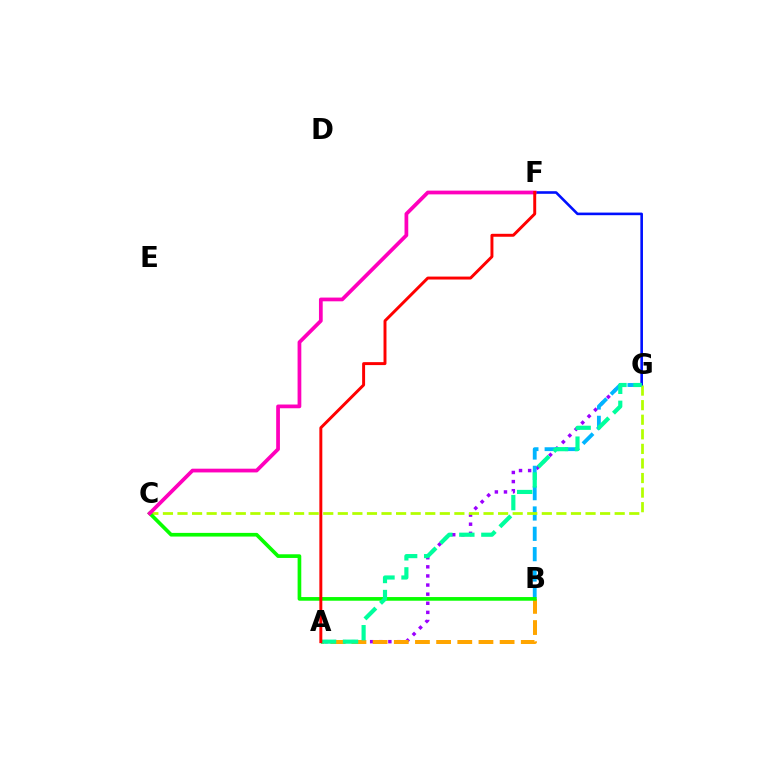{('A', 'G'): [{'color': '#9b00ff', 'line_style': 'dotted', 'thickness': 2.48}, {'color': '#00ff9d', 'line_style': 'dashed', 'thickness': 2.99}], ('A', 'B'): [{'color': '#ffa500', 'line_style': 'dashed', 'thickness': 2.88}], ('F', 'G'): [{'color': '#0010ff', 'line_style': 'solid', 'thickness': 1.87}], ('B', 'G'): [{'color': '#00b5ff', 'line_style': 'dashed', 'thickness': 2.76}], ('C', 'G'): [{'color': '#b3ff00', 'line_style': 'dashed', 'thickness': 1.98}], ('B', 'C'): [{'color': '#08ff00', 'line_style': 'solid', 'thickness': 2.64}], ('C', 'F'): [{'color': '#ff00bd', 'line_style': 'solid', 'thickness': 2.69}], ('A', 'F'): [{'color': '#ff0000', 'line_style': 'solid', 'thickness': 2.12}]}